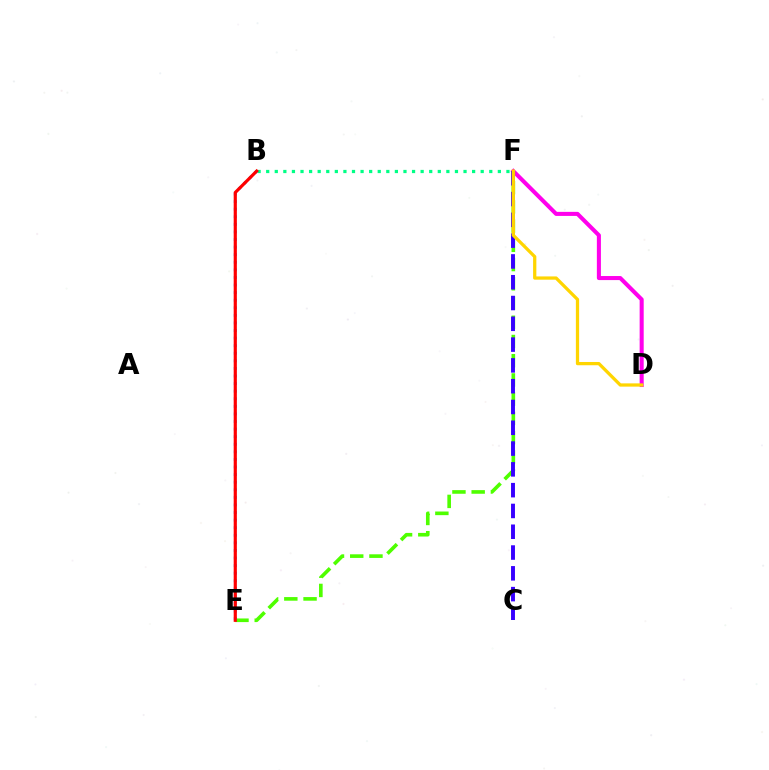{('D', 'F'): [{'color': '#ff00ed', 'line_style': 'solid', 'thickness': 2.92}, {'color': '#ffd500', 'line_style': 'solid', 'thickness': 2.35}], ('B', 'F'): [{'color': '#00ff86', 'line_style': 'dotted', 'thickness': 2.33}], ('E', 'F'): [{'color': '#4fff00', 'line_style': 'dashed', 'thickness': 2.61}], ('B', 'E'): [{'color': '#009eff', 'line_style': 'dotted', 'thickness': 2.06}, {'color': '#ff0000', 'line_style': 'solid', 'thickness': 2.28}], ('C', 'F'): [{'color': '#3700ff', 'line_style': 'dashed', 'thickness': 2.82}]}